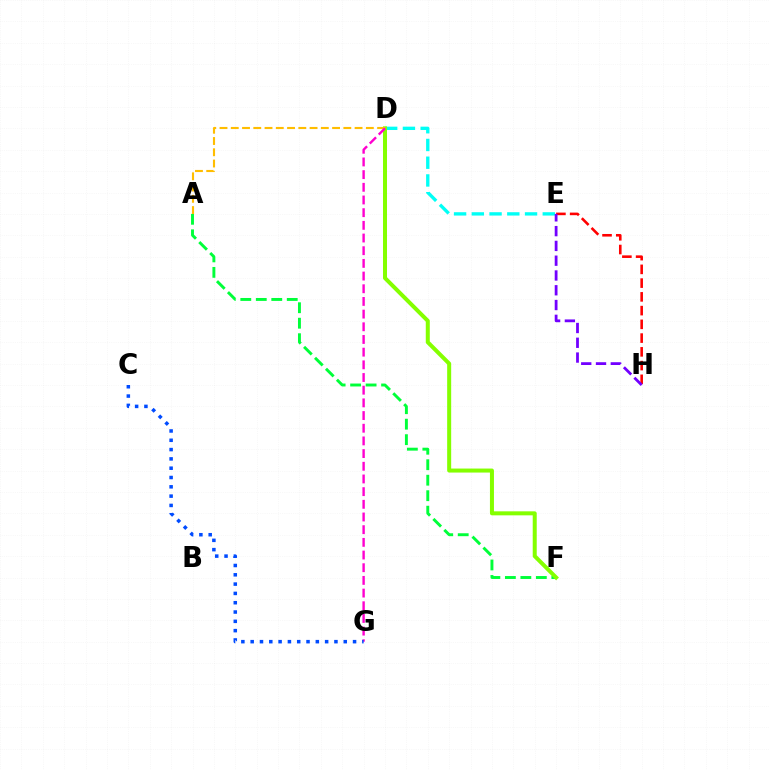{('A', 'F'): [{'color': '#00ff39', 'line_style': 'dashed', 'thickness': 2.1}], ('E', 'H'): [{'color': '#ff0000', 'line_style': 'dashed', 'thickness': 1.87}, {'color': '#7200ff', 'line_style': 'dashed', 'thickness': 2.01}], ('D', 'E'): [{'color': '#00fff6', 'line_style': 'dashed', 'thickness': 2.41}], ('D', 'F'): [{'color': '#84ff00', 'line_style': 'solid', 'thickness': 2.89}], ('A', 'D'): [{'color': '#ffbd00', 'line_style': 'dashed', 'thickness': 1.53}], ('D', 'G'): [{'color': '#ff00cf', 'line_style': 'dashed', 'thickness': 1.72}], ('C', 'G'): [{'color': '#004bff', 'line_style': 'dotted', 'thickness': 2.53}]}